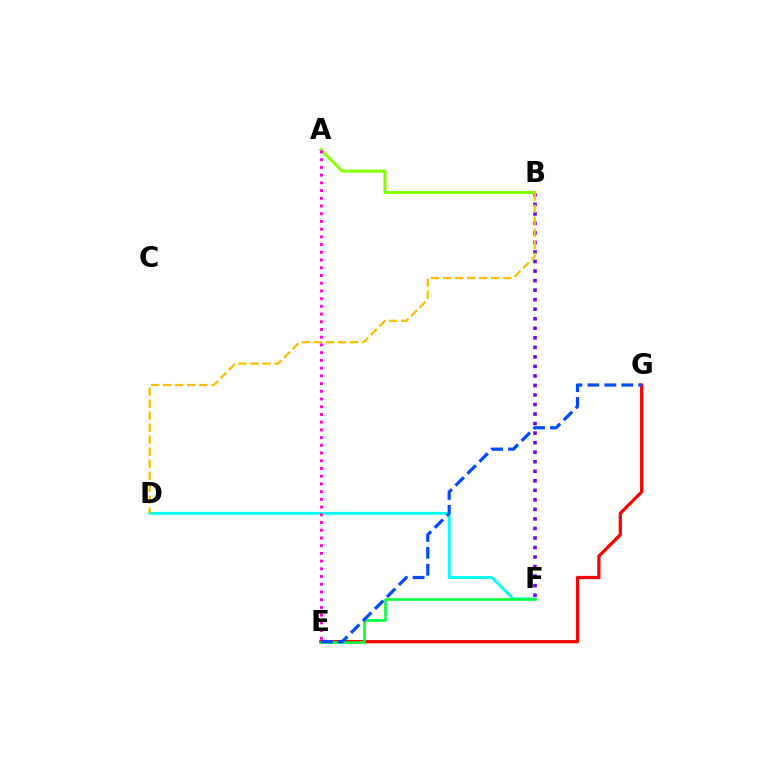{('D', 'F'): [{'color': '#00fff6', 'line_style': 'solid', 'thickness': 2.08}], ('E', 'G'): [{'color': '#ff0000', 'line_style': 'solid', 'thickness': 2.34}, {'color': '#004bff', 'line_style': 'dashed', 'thickness': 2.3}], ('B', 'F'): [{'color': '#7200ff', 'line_style': 'dotted', 'thickness': 2.59}], ('A', 'B'): [{'color': '#84ff00', 'line_style': 'solid', 'thickness': 2.17}], ('B', 'D'): [{'color': '#ffbd00', 'line_style': 'dashed', 'thickness': 1.63}], ('E', 'F'): [{'color': '#00ff39', 'line_style': 'solid', 'thickness': 1.85}], ('A', 'E'): [{'color': '#ff00cf', 'line_style': 'dotted', 'thickness': 2.1}]}